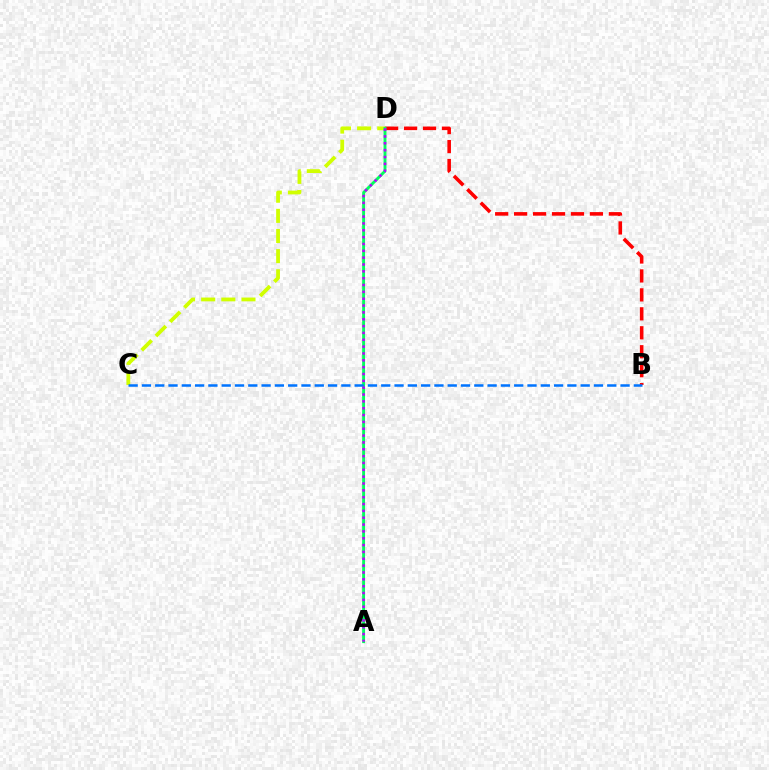{('B', 'D'): [{'color': '#ff0000', 'line_style': 'dashed', 'thickness': 2.57}], ('C', 'D'): [{'color': '#d1ff00', 'line_style': 'dashed', 'thickness': 2.73}], ('A', 'D'): [{'color': '#00ff5c', 'line_style': 'solid', 'thickness': 2.08}, {'color': '#b900ff', 'line_style': 'dotted', 'thickness': 1.86}], ('B', 'C'): [{'color': '#0074ff', 'line_style': 'dashed', 'thickness': 1.81}]}